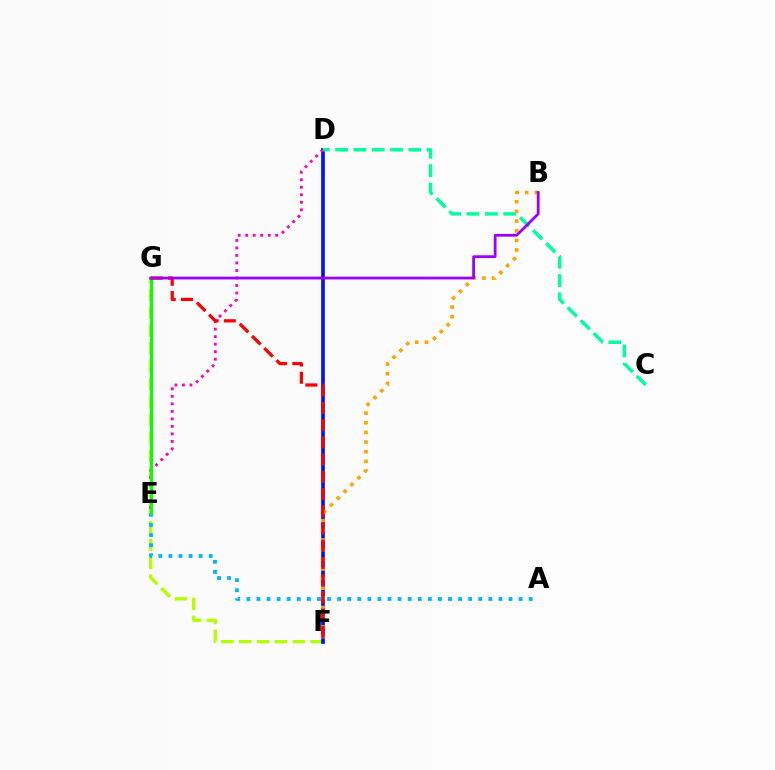{('F', 'G'): [{'color': '#b3ff00', 'line_style': 'dashed', 'thickness': 2.43}, {'color': '#ff0000', 'line_style': 'dashed', 'thickness': 2.34}], ('A', 'E'): [{'color': '#00b5ff', 'line_style': 'dotted', 'thickness': 2.74}], ('D', 'F'): [{'color': '#0010ff', 'line_style': 'solid', 'thickness': 2.64}], ('B', 'F'): [{'color': '#ffa500', 'line_style': 'dotted', 'thickness': 2.62}], ('C', 'D'): [{'color': '#00ff9d', 'line_style': 'dashed', 'thickness': 2.49}], ('D', 'E'): [{'color': '#ff00bd', 'line_style': 'dotted', 'thickness': 2.04}], ('E', 'G'): [{'color': '#08ff00', 'line_style': 'solid', 'thickness': 2.19}], ('B', 'G'): [{'color': '#9b00ff', 'line_style': 'solid', 'thickness': 2.0}]}